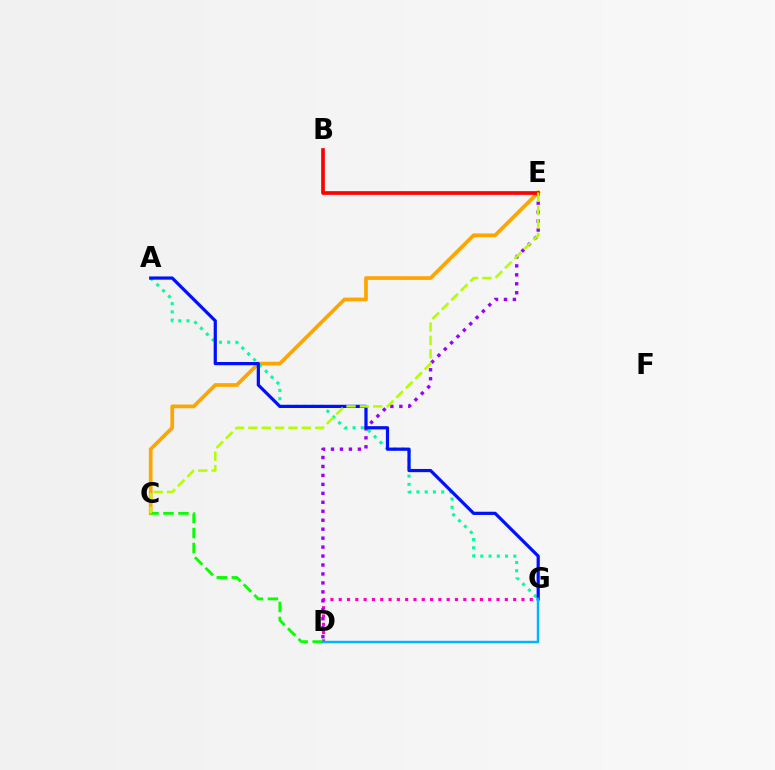{('C', 'E'): [{'color': '#ffa500', 'line_style': 'solid', 'thickness': 2.67}, {'color': '#b3ff00', 'line_style': 'dashed', 'thickness': 1.82}], ('D', 'G'): [{'color': '#ff00bd', 'line_style': 'dotted', 'thickness': 2.26}, {'color': '#00b5ff', 'line_style': 'solid', 'thickness': 1.77}], ('A', 'G'): [{'color': '#00ff9d', 'line_style': 'dotted', 'thickness': 2.24}, {'color': '#0010ff', 'line_style': 'solid', 'thickness': 2.31}], ('C', 'D'): [{'color': '#08ff00', 'line_style': 'dashed', 'thickness': 2.04}], ('D', 'E'): [{'color': '#9b00ff', 'line_style': 'dotted', 'thickness': 2.43}], ('B', 'E'): [{'color': '#ff0000', 'line_style': 'solid', 'thickness': 2.66}]}